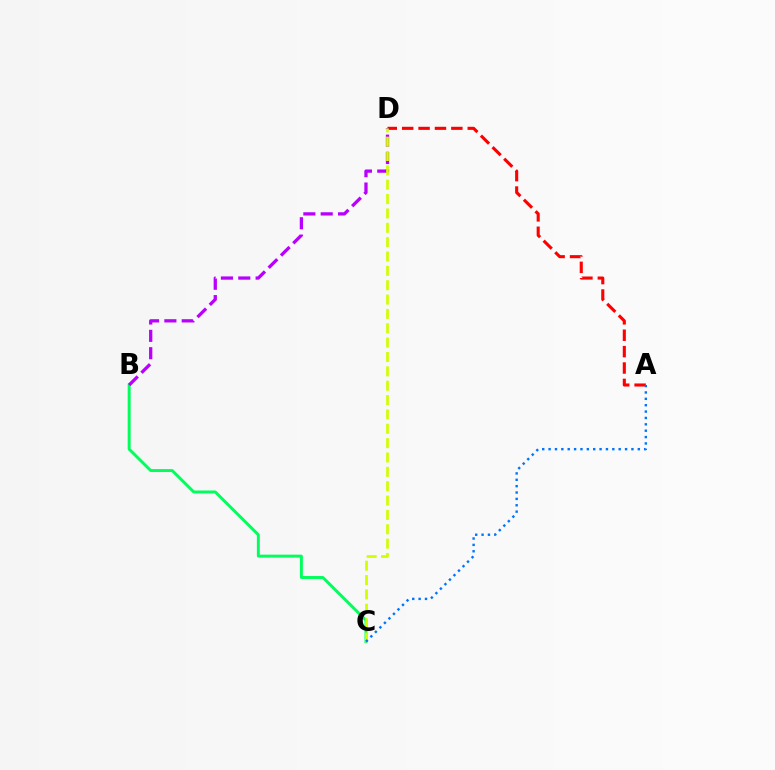{('B', 'C'): [{'color': '#00ff5c', 'line_style': 'solid', 'thickness': 2.11}], ('A', 'D'): [{'color': '#ff0000', 'line_style': 'dashed', 'thickness': 2.23}], ('B', 'D'): [{'color': '#b900ff', 'line_style': 'dashed', 'thickness': 2.36}], ('C', 'D'): [{'color': '#d1ff00', 'line_style': 'dashed', 'thickness': 1.95}], ('A', 'C'): [{'color': '#0074ff', 'line_style': 'dotted', 'thickness': 1.73}]}